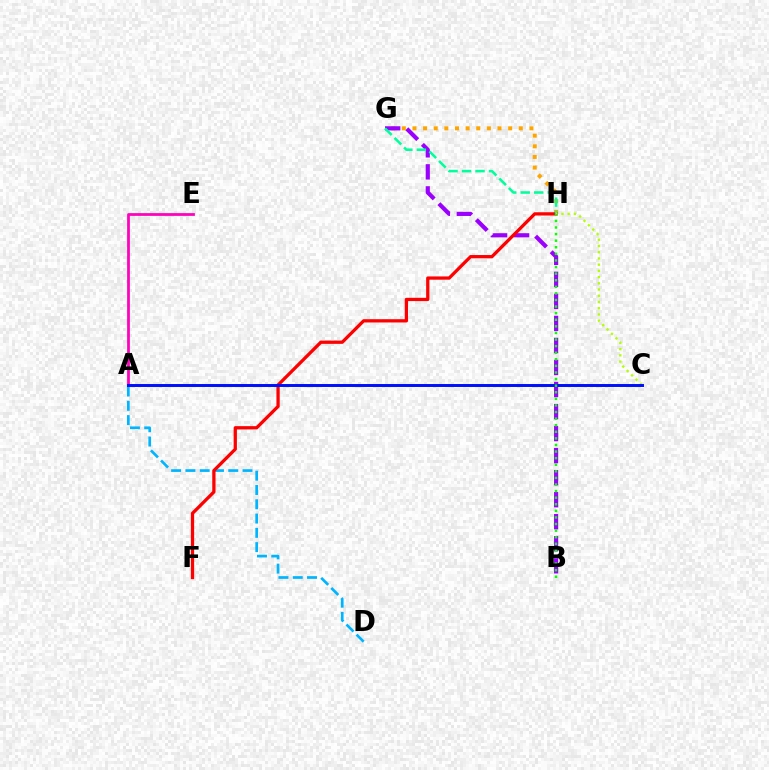{('A', 'D'): [{'color': '#00b5ff', 'line_style': 'dashed', 'thickness': 1.94}], ('G', 'H'): [{'color': '#ffa500', 'line_style': 'dotted', 'thickness': 2.89}, {'color': '#00ff9d', 'line_style': 'dashed', 'thickness': 1.83}], ('B', 'G'): [{'color': '#9b00ff', 'line_style': 'dashed', 'thickness': 2.99}], ('F', 'H'): [{'color': '#ff0000', 'line_style': 'solid', 'thickness': 2.35}], ('C', 'H'): [{'color': '#b3ff00', 'line_style': 'dotted', 'thickness': 1.69}], ('A', 'E'): [{'color': '#ff00bd', 'line_style': 'solid', 'thickness': 1.99}], ('A', 'C'): [{'color': '#0010ff', 'line_style': 'solid', 'thickness': 2.13}], ('B', 'H'): [{'color': '#08ff00', 'line_style': 'dotted', 'thickness': 1.79}]}